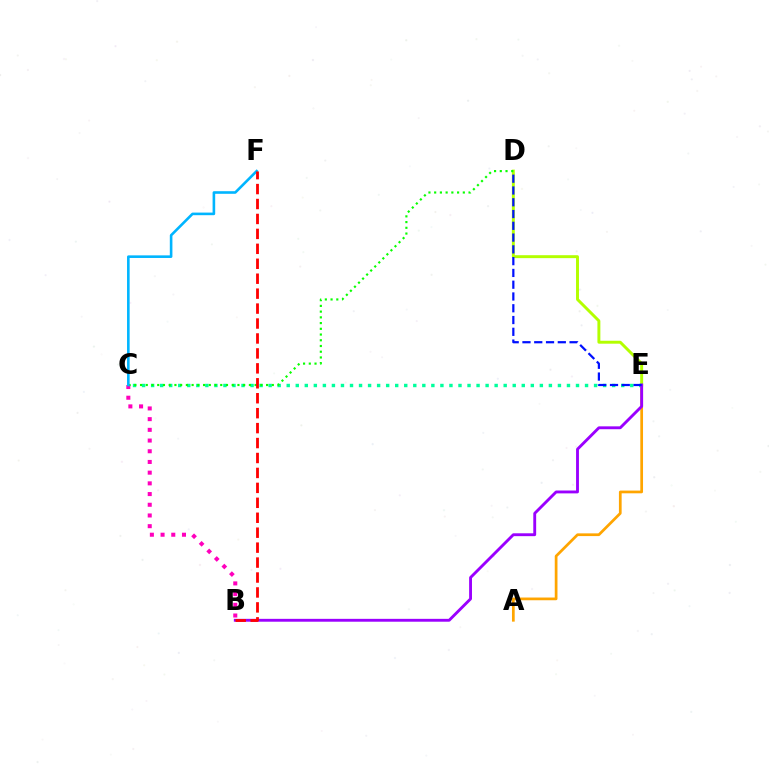{('A', 'E'): [{'color': '#ffa500', 'line_style': 'solid', 'thickness': 1.96}], ('D', 'E'): [{'color': '#b3ff00', 'line_style': 'solid', 'thickness': 2.12}, {'color': '#0010ff', 'line_style': 'dashed', 'thickness': 1.6}], ('C', 'E'): [{'color': '#00ff9d', 'line_style': 'dotted', 'thickness': 2.46}], ('B', 'E'): [{'color': '#9b00ff', 'line_style': 'solid', 'thickness': 2.06}], ('B', 'C'): [{'color': '#ff00bd', 'line_style': 'dotted', 'thickness': 2.91}], ('C', 'D'): [{'color': '#08ff00', 'line_style': 'dotted', 'thickness': 1.56}], ('C', 'F'): [{'color': '#00b5ff', 'line_style': 'solid', 'thickness': 1.88}], ('B', 'F'): [{'color': '#ff0000', 'line_style': 'dashed', 'thickness': 2.03}]}